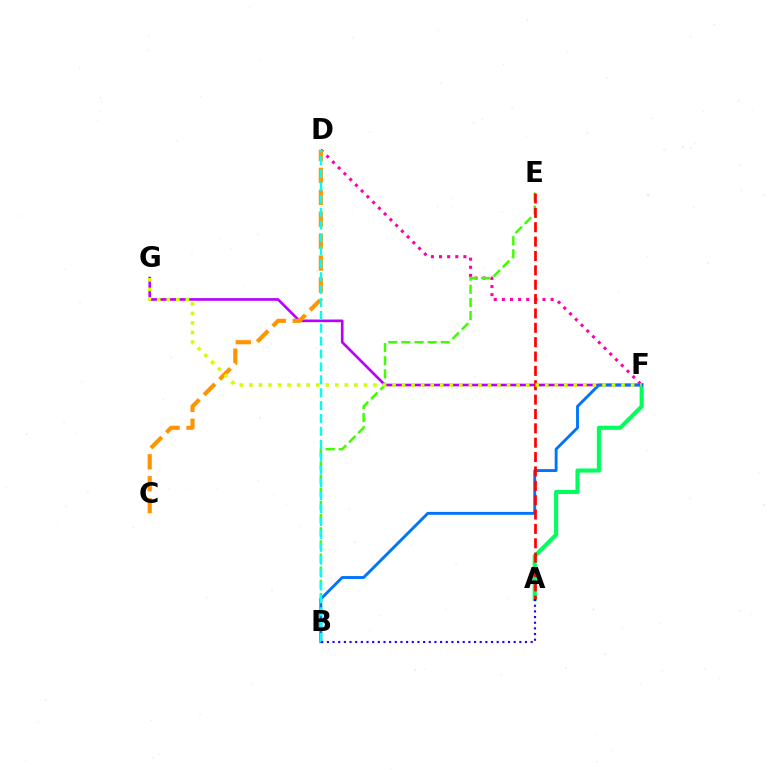{('D', 'F'): [{'color': '#ff00ac', 'line_style': 'dotted', 'thickness': 2.21}], ('A', 'F'): [{'color': '#00ff5c', 'line_style': 'solid', 'thickness': 2.96}], ('F', 'G'): [{'color': '#b900ff', 'line_style': 'solid', 'thickness': 1.91}, {'color': '#d1ff00', 'line_style': 'dotted', 'thickness': 2.59}], ('B', 'E'): [{'color': '#3dff00', 'line_style': 'dashed', 'thickness': 1.78}], ('B', 'F'): [{'color': '#0074ff', 'line_style': 'solid', 'thickness': 2.07}], ('C', 'D'): [{'color': '#ff9400', 'line_style': 'dashed', 'thickness': 2.98}], ('B', 'D'): [{'color': '#00fff6', 'line_style': 'dashed', 'thickness': 1.75}], ('A', 'E'): [{'color': '#ff0000', 'line_style': 'dashed', 'thickness': 1.95}], ('A', 'B'): [{'color': '#2500ff', 'line_style': 'dotted', 'thickness': 1.54}]}